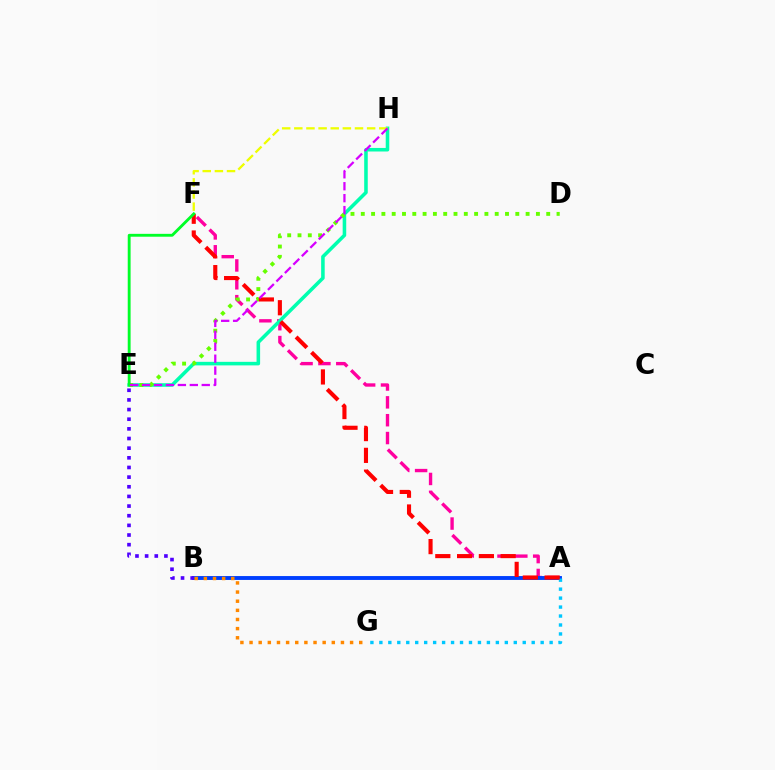{('A', 'F'): [{'color': '#ff00a0', 'line_style': 'dashed', 'thickness': 2.42}, {'color': '#ff0000', 'line_style': 'dashed', 'thickness': 2.96}], ('A', 'B'): [{'color': '#003fff', 'line_style': 'solid', 'thickness': 2.8}], ('E', 'H'): [{'color': '#00ffaf', 'line_style': 'solid', 'thickness': 2.56}, {'color': '#d600ff', 'line_style': 'dashed', 'thickness': 1.62}], ('B', 'E'): [{'color': '#4f00ff', 'line_style': 'dotted', 'thickness': 2.62}], ('F', 'H'): [{'color': '#eeff00', 'line_style': 'dashed', 'thickness': 1.65}], ('D', 'E'): [{'color': '#66ff00', 'line_style': 'dotted', 'thickness': 2.8}], ('A', 'G'): [{'color': '#00c7ff', 'line_style': 'dotted', 'thickness': 2.43}], ('B', 'G'): [{'color': '#ff8800', 'line_style': 'dotted', 'thickness': 2.48}], ('E', 'F'): [{'color': '#00ff27', 'line_style': 'solid', 'thickness': 2.06}]}